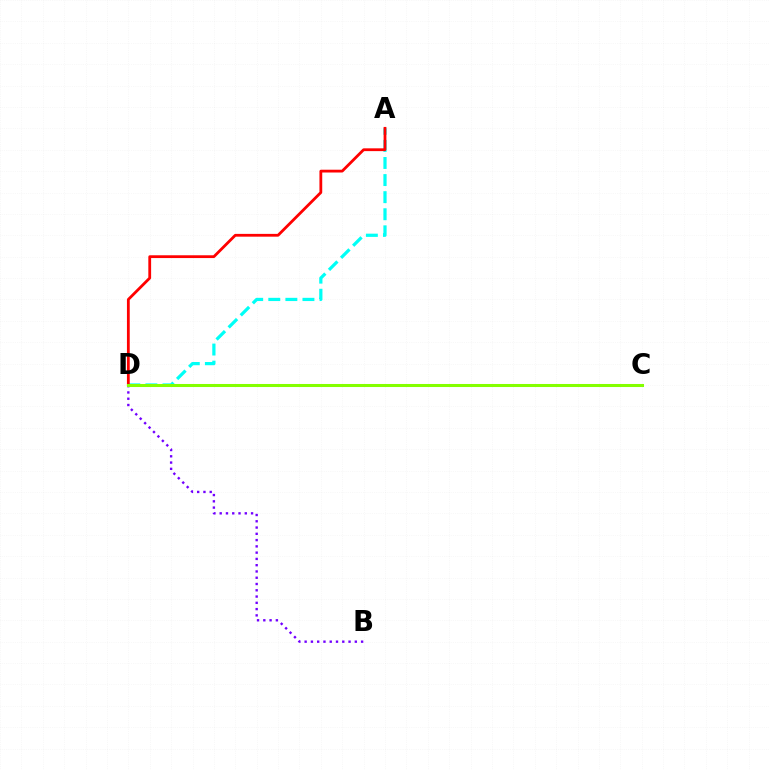{('A', 'D'): [{'color': '#00fff6', 'line_style': 'dashed', 'thickness': 2.32}, {'color': '#ff0000', 'line_style': 'solid', 'thickness': 2.01}], ('B', 'D'): [{'color': '#7200ff', 'line_style': 'dotted', 'thickness': 1.7}], ('C', 'D'): [{'color': '#84ff00', 'line_style': 'solid', 'thickness': 2.19}]}